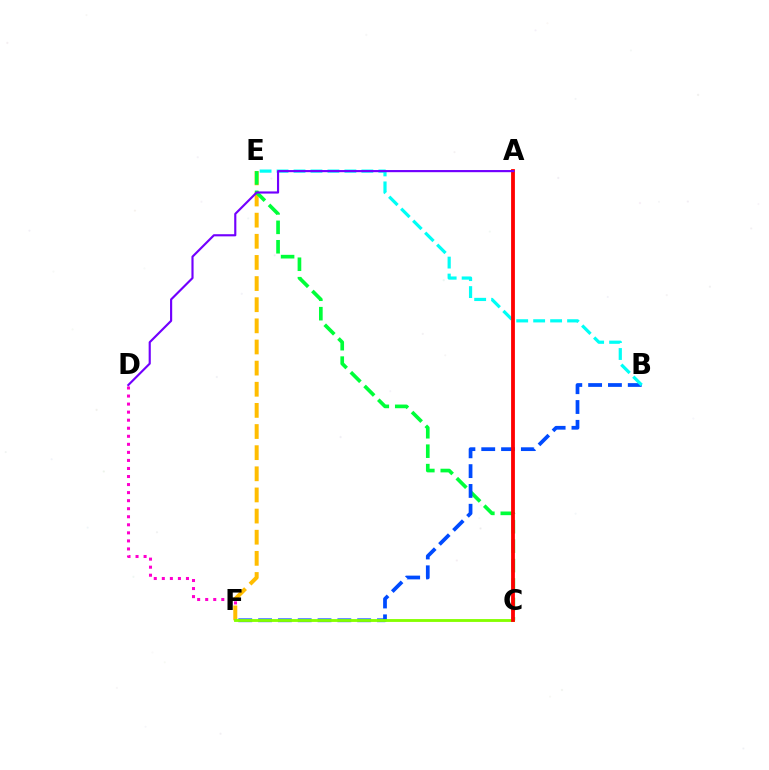{('D', 'F'): [{'color': '#ff00cf', 'line_style': 'dotted', 'thickness': 2.19}], ('E', 'F'): [{'color': '#ffbd00', 'line_style': 'dashed', 'thickness': 2.87}], ('C', 'E'): [{'color': '#00ff39', 'line_style': 'dashed', 'thickness': 2.64}], ('B', 'F'): [{'color': '#004bff', 'line_style': 'dashed', 'thickness': 2.69}], ('C', 'F'): [{'color': '#84ff00', 'line_style': 'solid', 'thickness': 2.05}], ('B', 'E'): [{'color': '#00fff6', 'line_style': 'dashed', 'thickness': 2.3}], ('A', 'C'): [{'color': '#ff0000', 'line_style': 'solid', 'thickness': 2.74}], ('A', 'D'): [{'color': '#7200ff', 'line_style': 'solid', 'thickness': 1.55}]}